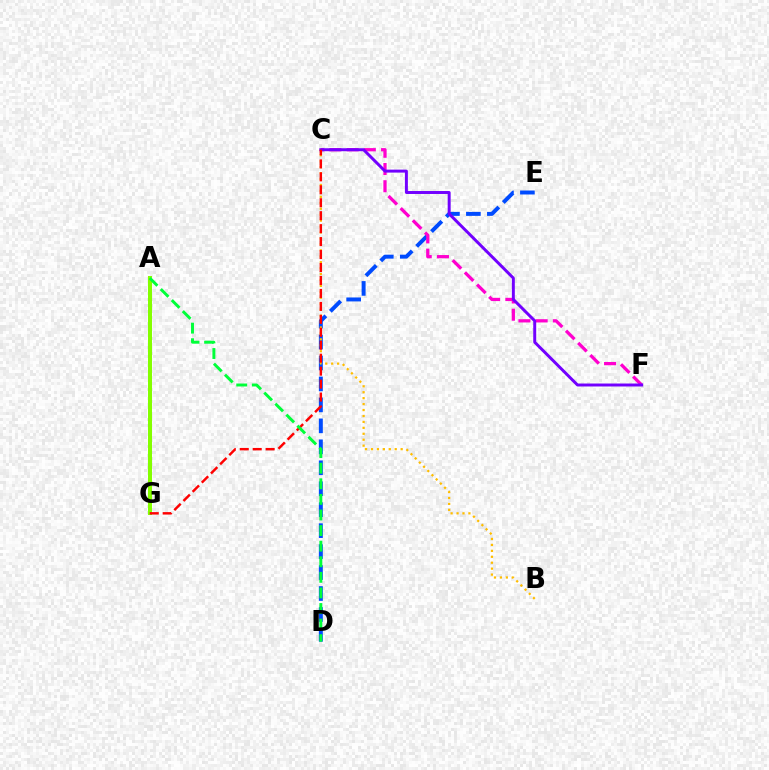{('D', 'E'): [{'color': '#004bff', 'line_style': 'dashed', 'thickness': 2.85}], ('C', 'F'): [{'color': '#ff00cf', 'line_style': 'dashed', 'thickness': 2.34}, {'color': '#7200ff', 'line_style': 'solid', 'thickness': 2.13}], ('B', 'C'): [{'color': '#ffbd00', 'line_style': 'dotted', 'thickness': 1.61}], ('A', 'G'): [{'color': '#00fff6', 'line_style': 'solid', 'thickness': 1.53}, {'color': '#84ff00', 'line_style': 'solid', 'thickness': 2.87}], ('C', 'G'): [{'color': '#ff0000', 'line_style': 'dashed', 'thickness': 1.76}], ('A', 'D'): [{'color': '#00ff39', 'line_style': 'dashed', 'thickness': 2.12}]}